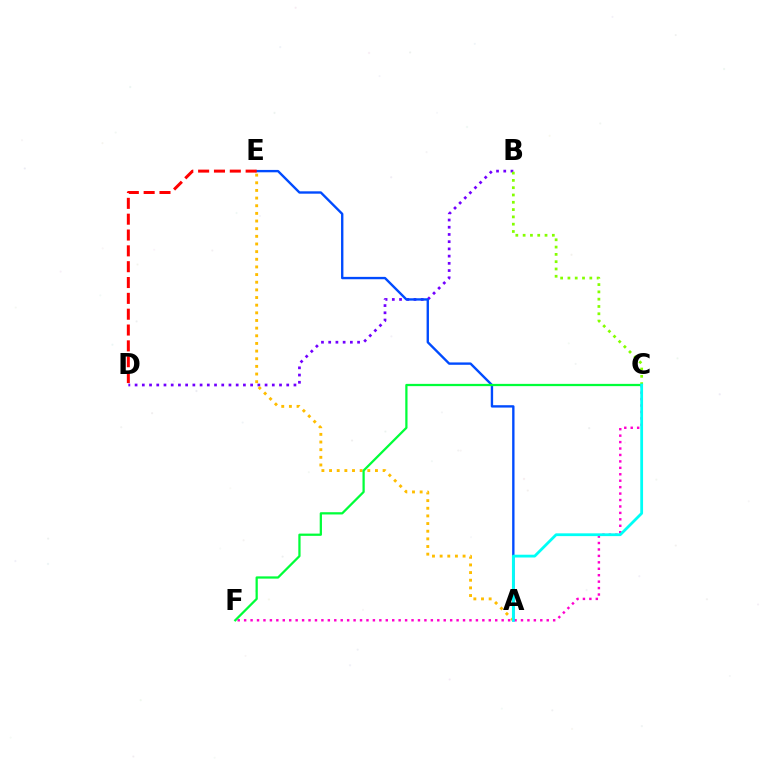{('C', 'F'): [{'color': '#ff00cf', 'line_style': 'dotted', 'thickness': 1.75}, {'color': '#00ff39', 'line_style': 'solid', 'thickness': 1.62}], ('B', 'D'): [{'color': '#7200ff', 'line_style': 'dotted', 'thickness': 1.96}], ('A', 'E'): [{'color': '#004bff', 'line_style': 'solid', 'thickness': 1.71}, {'color': '#ffbd00', 'line_style': 'dotted', 'thickness': 2.08}], ('B', 'C'): [{'color': '#84ff00', 'line_style': 'dotted', 'thickness': 1.98}], ('A', 'C'): [{'color': '#00fff6', 'line_style': 'solid', 'thickness': 2.0}], ('D', 'E'): [{'color': '#ff0000', 'line_style': 'dashed', 'thickness': 2.15}]}